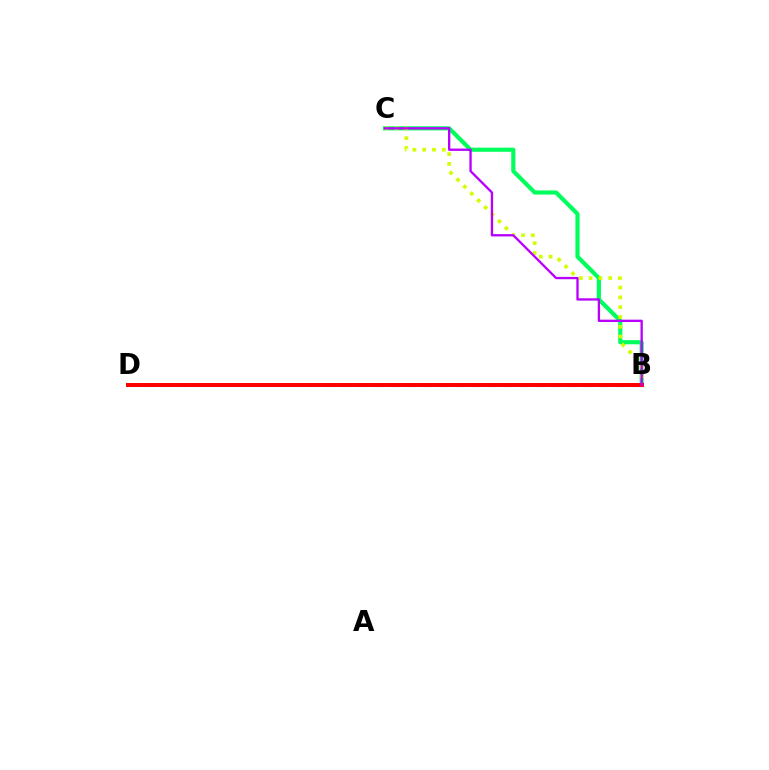{('B', 'C'): [{'color': '#00ff5c', 'line_style': 'solid', 'thickness': 2.99}, {'color': '#d1ff00', 'line_style': 'dotted', 'thickness': 2.66}, {'color': '#b900ff', 'line_style': 'solid', 'thickness': 1.68}], ('B', 'D'): [{'color': '#0074ff', 'line_style': 'dashed', 'thickness': 2.2}, {'color': '#ff0000', 'line_style': 'solid', 'thickness': 2.86}]}